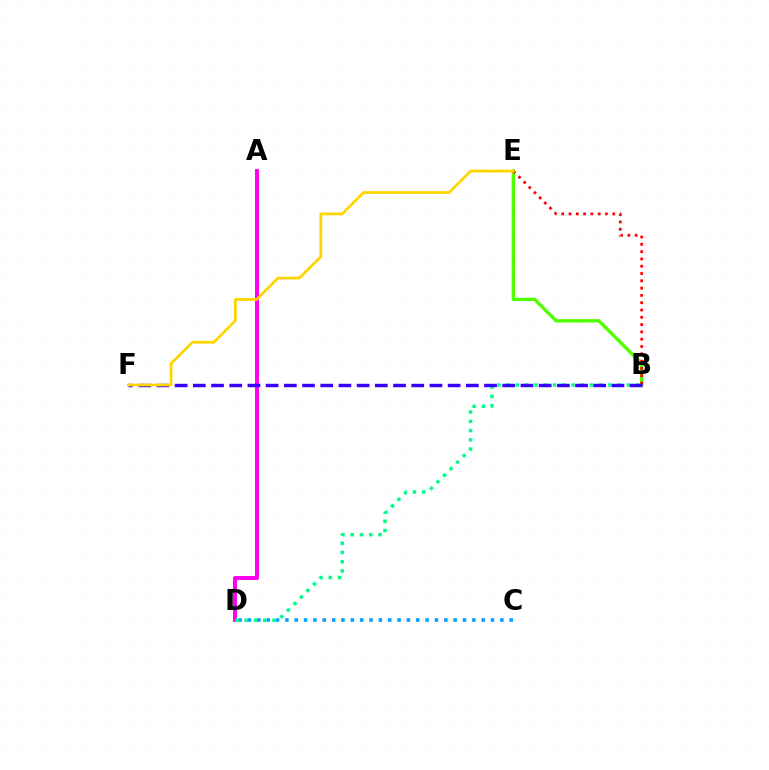{('C', 'D'): [{'color': '#009eff', 'line_style': 'dotted', 'thickness': 2.54}], ('B', 'E'): [{'color': '#4fff00', 'line_style': 'solid', 'thickness': 2.4}, {'color': '#ff0000', 'line_style': 'dotted', 'thickness': 1.98}], ('A', 'D'): [{'color': '#ff00ed', 'line_style': 'solid', 'thickness': 2.86}], ('B', 'D'): [{'color': '#00ff86', 'line_style': 'dotted', 'thickness': 2.51}], ('B', 'F'): [{'color': '#3700ff', 'line_style': 'dashed', 'thickness': 2.47}], ('E', 'F'): [{'color': '#ffd500', 'line_style': 'solid', 'thickness': 1.98}]}